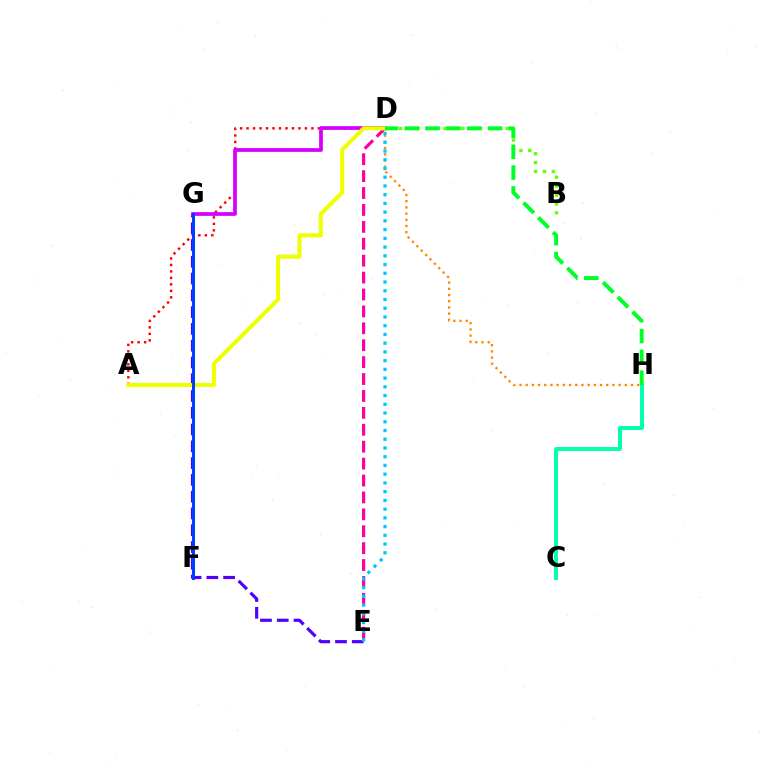{('E', 'G'): [{'color': '#4f00ff', 'line_style': 'dashed', 'thickness': 2.28}], ('A', 'D'): [{'color': '#ff0000', 'line_style': 'dotted', 'thickness': 1.76}, {'color': '#eeff00', 'line_style': 'solid', 'thickness': 2.9}], ('D', 'G'): [{'color': '#d600ff', 'line_style': 'solid', 'thickness': 2.7}], ('D', 'E'): [{'color': '#ff00a0', 'line_style': 'dashed', 'thickness': 2.3}, {'color': '#00c7ff', 'line_style': 'dotted', 'thickness': 2.37}], ('B', 'D'): [{'color': '#66ff00', 'line_style': 'dotted', 'thickness': 2.42}], ('C', 'H'): [{'color': '#00ffaf', 'line_style': 'solid', 'thickness': 2.83}], ('D', 'H'): [{'color': '#ff8800', 'line_style': 'dotted', 'thickness': 1.68}, {'color': '#00ff27', 'line_style': 'dashed', 'thickness': 2.83}], ('F', 'G'): [{'color': '#003fff', 'line_style': 'solid', 'thickness': 2.17}]}